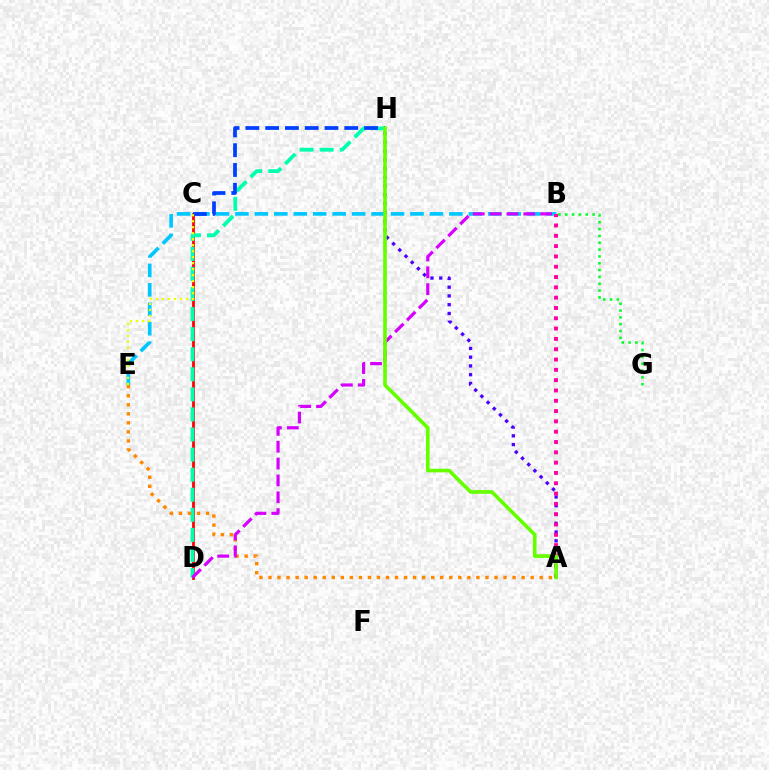{('C', 'D'): [{'color': '#ff0000', 'line_style': 'solid', 'thickness': 2.0}], ('A', 'H'): [{'color': '#4f00ff', 'line_style': 'dotted', 'thickness': 2.38}, {'color': '#66ff00', 'line_style': 'solid', 'thickness': 2.62}], ('D', 'H'): [{'color': '#00ffaf', 'line_style': 'dashed', 'thickness': 2.73}], ('B', 'E'): [{'color': '#00c7ff', 'line_style': 'dashed', 'thickness': 2.64}], ('C', 'H'): [{'color': '#003fff', 'line_style': 'dashed', 'thickness': 2.69}], ('A', 'B'): [{'color': '#ff00a0', 'line_style': 'dotted', 'thickness': 2.8}], ('A', 'E'): [{'color': '#ff8800', 'line_style': 'dotted', 'thickness': 2.46}], ('B', 'D'): [{'color': '#d600ff', 'line_style': 'dashed', 'thickness': 2.29}], ('B', 'G'): [{'color': '#00ff27', 'line_style': 'dotted', 'thickness': 1.86}], ('C', 'E'): [{'color': '#eeff00', 'line_style': 'dotted', 'thickness': 1.63}]}